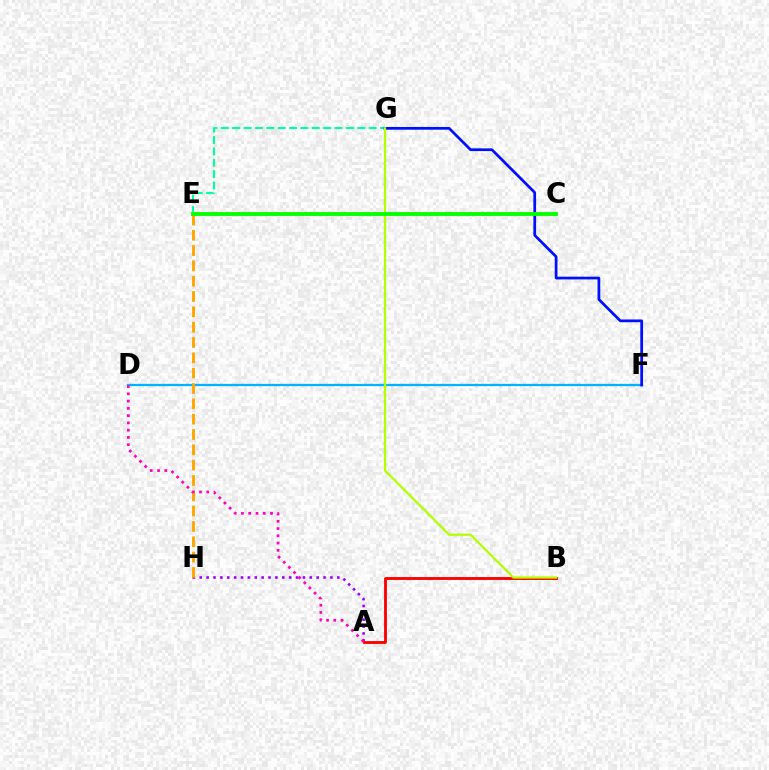{('A', 'H'): [{'color': '#9b00ff', 'line_style': 'dotted', 'thickness': 1.87}], ('A', 'B'): [{'color': '#ff0000', 'line_style': 'solid', 'thickness': 2.06}], ('D', 'F'): [{'color': '#00b5ff', 'line_style': 'solid', 'thickness': 1.64}], ('E', 'H'): [{'color': '#ffa500', 'line_style': 'dashed', 'thickness': 2.08}], ('E', 'G'): [{'color': '#00ff9d', 'line_style': 'dashed', 'thickness': 1.55}], ('A', 'D'): [{'color': '#ff00bd', 'line_style': 'dotted', 'thickness': 1.97}], ('F', 'G'): [{'color': '#0010ff', 'line_style': 'solid', 'thickness': 1.98}], ('B', 'G'): [{'color': '#b3ff00', 'line_style': 'solid', 'thickness': 1.63}], ('C', 'E'): [{'color': '#08ff00', 'line_style': 'solid', 'thickness': 2.8}]}